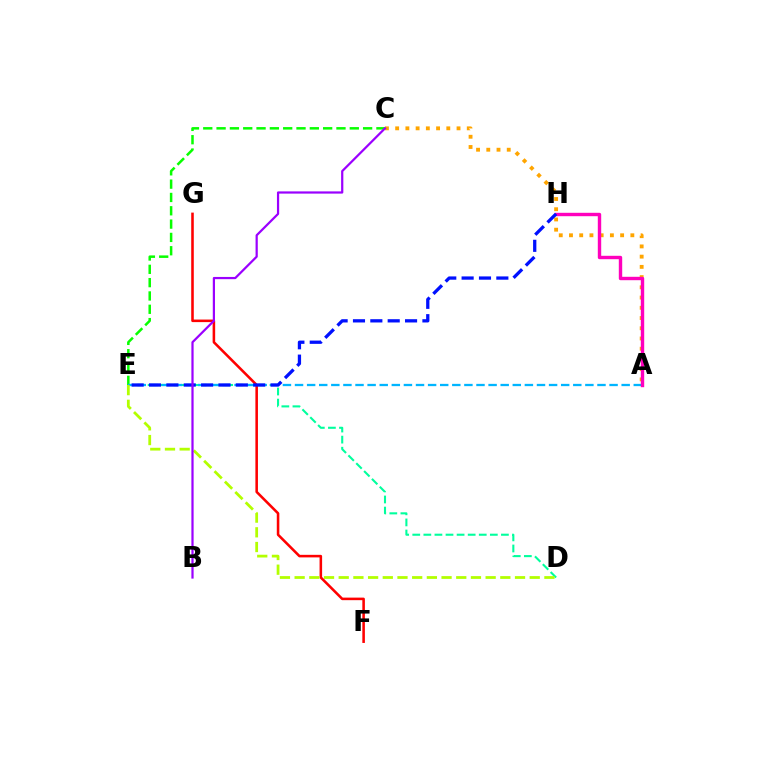{('C', 'E'): [{'color': '#08ff00', 'line_style': 'dashed', 'thickness': 1.81}], ('D', 'E'): [{'color': '#00ff9d', 'line_style': 'dashed', 'thickness': 1.51}, {'color': '#b3ff00', 'line_style': 'dashed', 'thickness': 2.0}], ('A', 'C'): [{'color': '#ffa500', 'line_style': 'dotted', 'thickness': 2.78}], ('F', 'G'): [{'color': '#ff0000', 'line_style': 'solid', 'thickness': 1.84}], ('A', 'E'): [{'color': '#00b5ff', 'line_style': 'dashed', 'thickness': 1.64}], ('A', 'H'): [{'color': '#ff00bd', 'line_style': 'solid', 'thickness': 2.45}], ('E', 'H'): [{'color': '#0010ff', 'line_style': 'dashed', 'thickness': 2.36}], ('B', 'C'): [{'color': '#9b00ff', 'line_style': 'solid', 'thickness': 1.6}]}